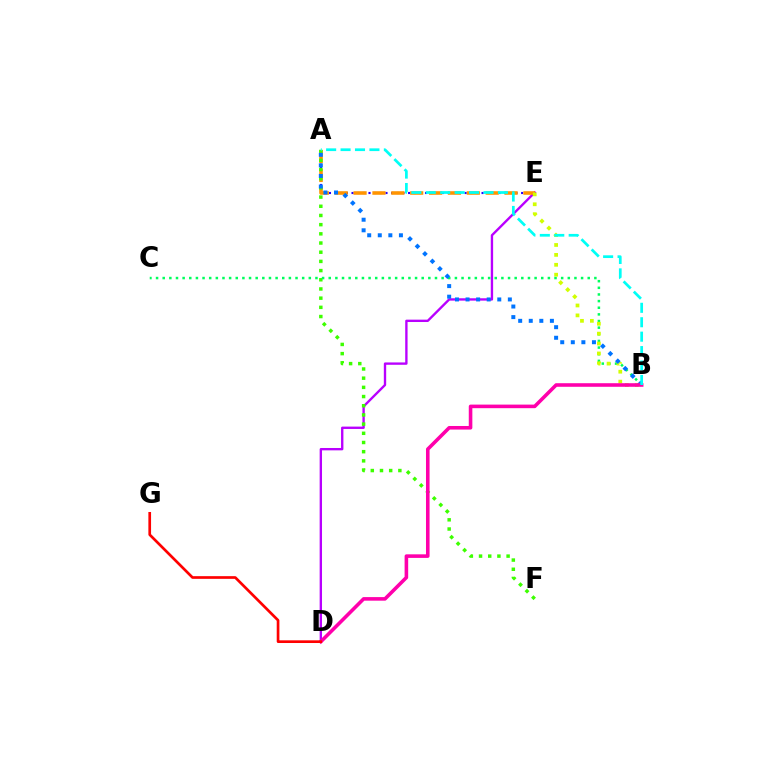{('D', 'E'): [{'color': '#b900ff', 'line_style': 'solid', 'thickness': 1.7}], ('A', 'E'): [{'color': '#2500ff', 'line_style': 'dotted', 'thickness': 1.54}, {'color': '#ff9400', 'line_style': 'dashed', 'thickness': 2.56}], ('A', 'F'): [{'color': '#3dff00', 'line_style': 'dotted', 'thickness': 2.5}], ('B', 'C'): [{'color': '#00ff5c', 'line_style': 'dotted', 'thickness': 1.8}], ('B', 'E'): [{'color': '#d1ff00', 'line_style': 'dotted', 'thickness': 2.69}], ('A', 'B'): [{'color': '#0074ff', 'line_style': 'dotted', 'thickness': 2.87}, {'color': '#00fff6', 'line_style': 'dashed', 'thickness': 1.96}], ('B', 'D'): [{'color': '#ff00ac', 'line_style': 'solid', 'thickness': 2.58}], ('D', 'G'): [{'color': '#ff0000', 'line_style': 'solid', 'thickness': 1.93}]}